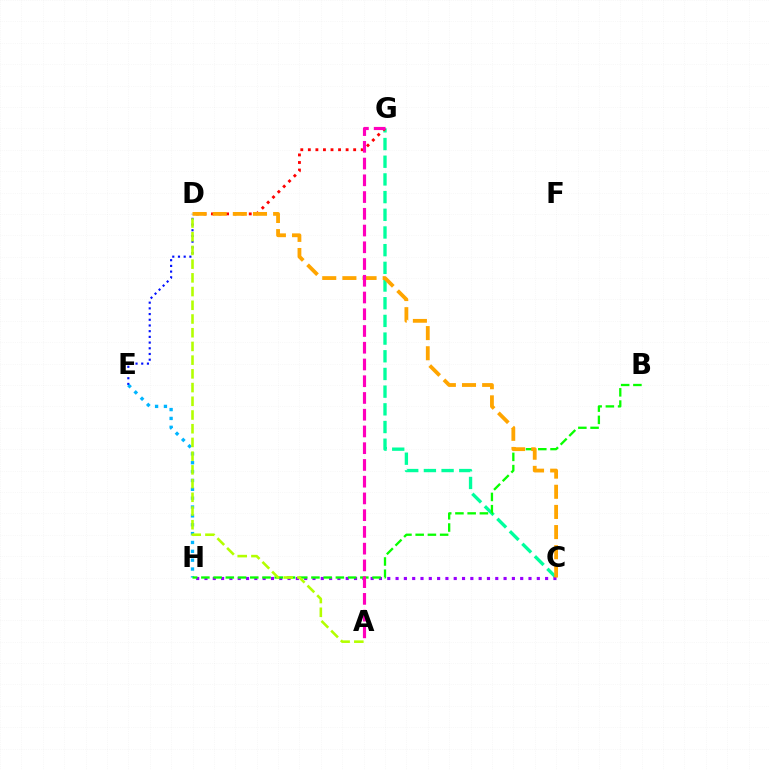{('C', 'G'): [{'color': '#00ff9d', 'line_style': 'dashed', 'thickness': 2.4}], ('D', 'G'): [{'color': '#ff0000', 'line_style': 'dotted', 'thickness': 2.05}], ('D', 'E'): [{'color': '#0010ff', 'line_style': 'dotted', 'thickness': 1.55}], ('C', 'H'): [{'color': '#9b00ff', 'line_style': 'dotted', 'thickness': 2.26}], ('E', 'H'): [{'color': '#00b5ff', 'line_style': 'dotted', 'thickness': 2.41}], ('B', 'H'): [{'color': '#08ff00', 'line_style': 'dashed', 'thickness': 1.66}], ('C', 'D'): [{'color': '#ffa500', 'line_style': 'dashed', 'thickness': 2.74}], ('A', 'G'): [{'color': '#ff00bd', 'line_style': 'dashed', 'thickness': 2.27}], ('A', 'D'): [{'color': '#b3ff00', 'line_style': 'dashed', 'thickness': 1.86}]}